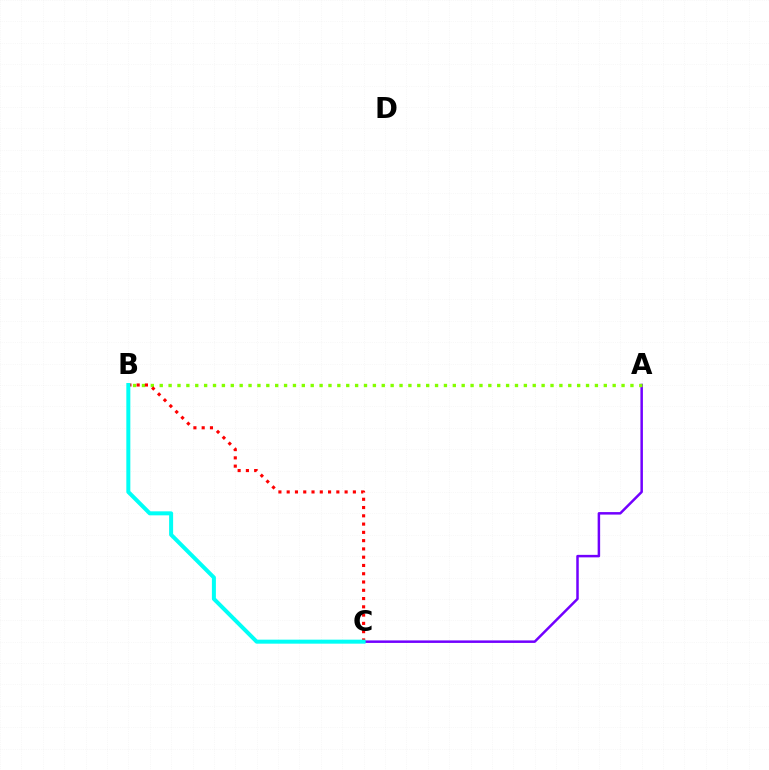{('A', 'C'): [{'color': '#7200ff', 'line_style': 'solid', 'thickness': 1.8}], ('A', 'B'): [{'color': '#84ff00', 'line_style': 'dotted', 'thickness': 2.41}], ('B', 'C'): [{'color': '#ff0000', 'line_style': 'dotted', 'thickness': 2.25}, {'color': '#00fff6', 'line_style': 'solid', 'thickness': 2.88}]}